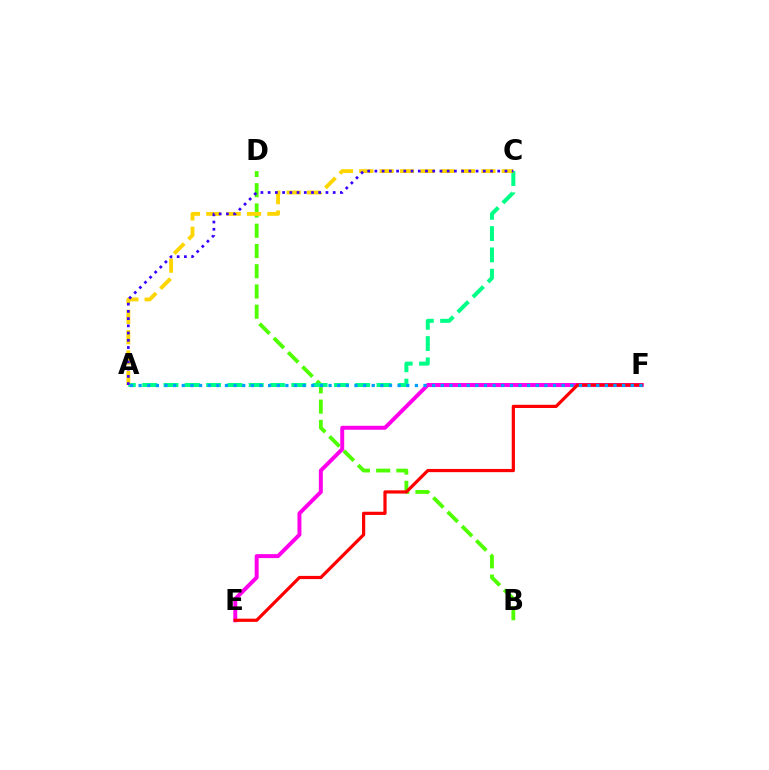{('B', 'D'): [{'color': '#4fff00', 'line_style': 'dashed', 'thickness': 2.75}], ('A', 'C'): [{'color': '#00ff86', 'line_style': 'dashed', 'thickness': 2.89}, {'color': '#ffd500', 'line_style': 'dashed', 'thickness': 2.77}, {'color': '#3700ff', 'line_style': 'dotted', 'thickness': 1.96}], ('E', 'F'): [{'color': '#ff00ed', 'line_style': 'solid', 'thickness': 2.85}, {'color': '#ff0000', 'line_style': 'solid', 'thickness': 2.31}], ('A', 'F'): [{'color': '#009eff', 'line_style': 'dotted', 'thickness': 2.35}]}